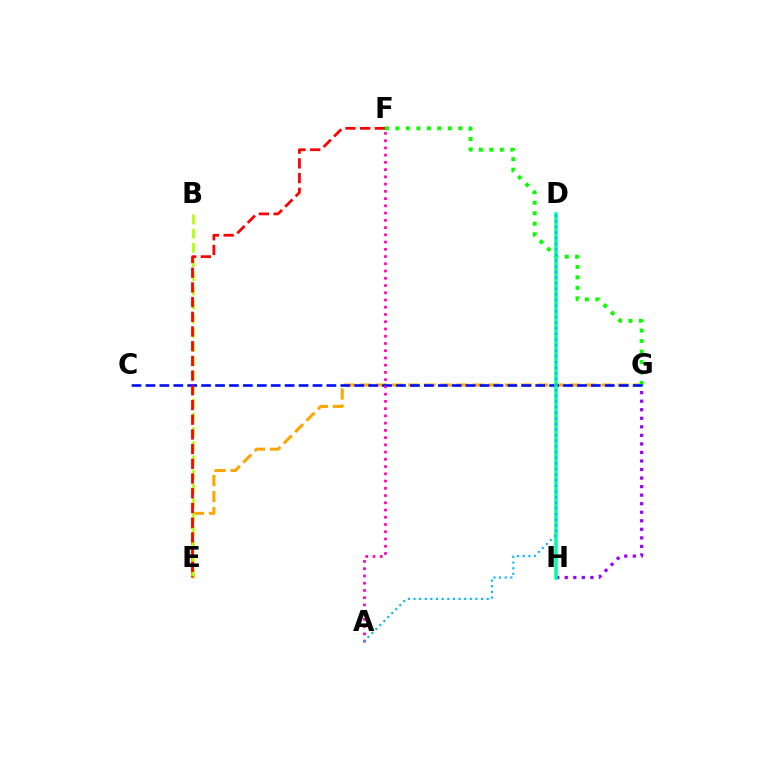{('E', 'G'): [{'color': '#ffa500', 'line_style': 'dashed', 'thickness': 2.19}], ('G', 'H'): [{'color': '#9b00ff', 'line_style': 'dotted', 'thickness': 2.32}], ('F', 'G'): [{'color': '#08ff00', 'line_style': 'dotted', 'thickness': 2.85}], ('B', 'E'): [{'color': '#b3ff00', 'line_style': 'dashed', 'thickness': 1.93}], ('C', 'G'): [{'color': '#0010ff', 'line_style': 'dashed', 'thickness': 1.89}], ('A', 'F'): [{'color': '#ff00bd', 'line_style': 'dotted', 'thickness': 1.97}], ('E', 'F'): [{'color': '#ff0000', 'line_style': 'dashed', 'thickness': 2.0}], ('D', 'H'): [{'color': '#00ff9d', 'line_style': 'solid', 'thickness': 2.53}], ('A', 'D'): [{'color': '#00b5ff', 'line_style': 'dotted', 'thickness': 1.53}]}